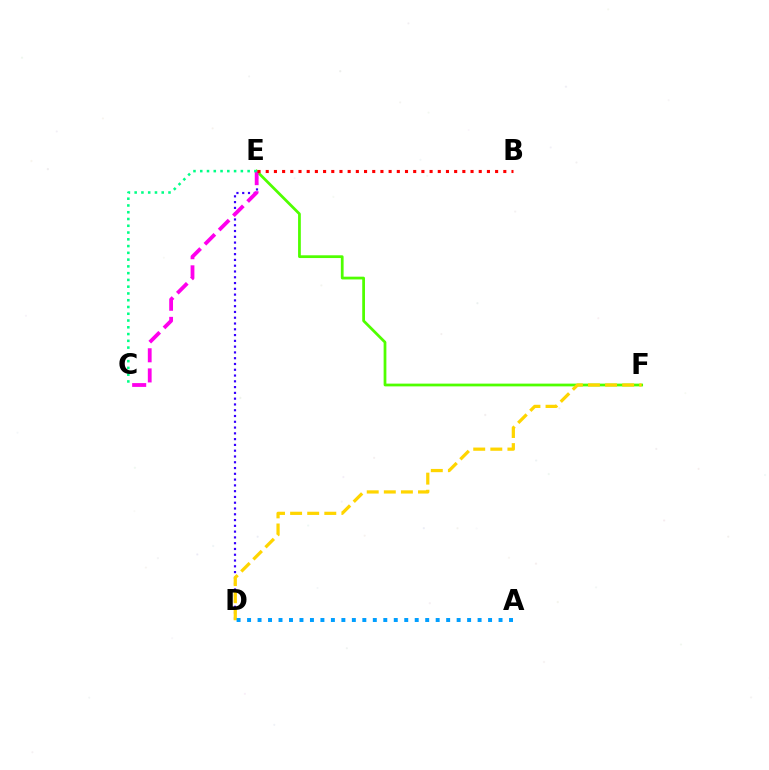{('D', 'E'): [{'color': '#3700ff', 'line_style': 'dotted', 'thickness': 1.57}], ('E', 'F'): [{'color': '#4fff00', 'line_style': 'solid', 'thickness': 1.98}], ('D', 'F'): [{'color': '#ffd500', 'line_style': 'dashed', 'thickness': 2.32}], ('A', 'D'): [{'color': '#009eff', 'line_style': 'dotted', 'thickness': 2.85}], ('C', 'E'): [{'color': '#ff00ed', 'line_style': 'dashed', 'thickness': 2.73}, {'color': '#00ff86', 'line_style': 'dotted', 'thickness': 1.84}], ('B', 'E'): [{'color': '#ff0000', 'line_style': 'dotted', 'thickness': 2.23}]}